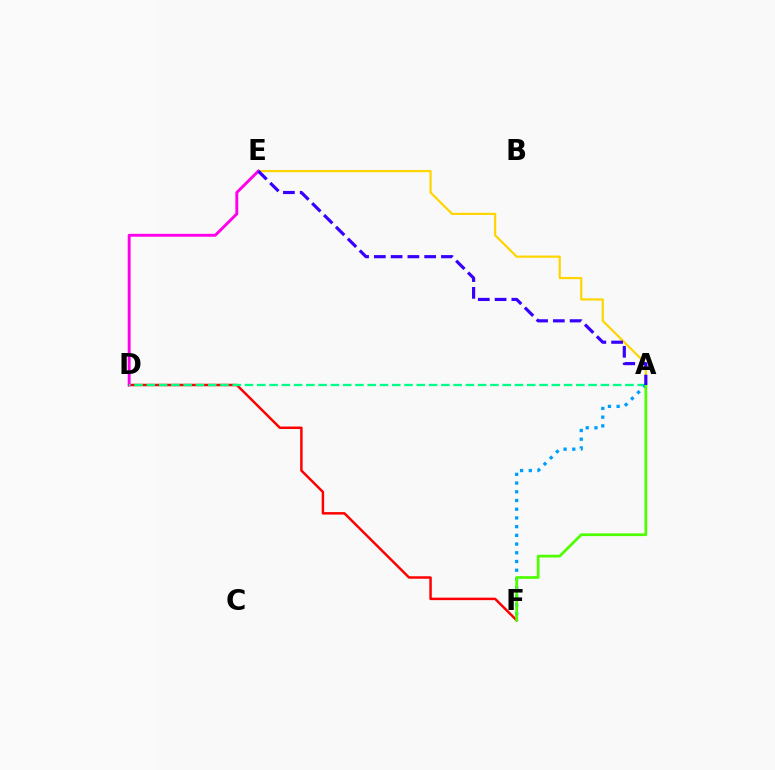{('A', 'E'): [{'color': '#ffd500', 'line_style': 'solid', 'thickness': 1.58}, {'color': '#3700ff', 'line_style': 'dashed', 'thickness': 2.28}], ('D', 'F'): [{'color': '#ff0000', 'line_style': 'solid', 'thickness': 1.78}], ('D', 'E'): [{'color': '#ff00ed', 'line_style': 'solid', 'thickness': 2.09}], ('A', 'D'): [{'color': '#00ff86', 'line_style': 'dashed', 'thickness': 1.67}], ('A', 'F'): [{'color': '#009eff', 'line_style': 'dotted', 'thickness': 2.37}, {'color': '#4fff00', 'line_style': 'solid', 'thickness': 1.97}]}